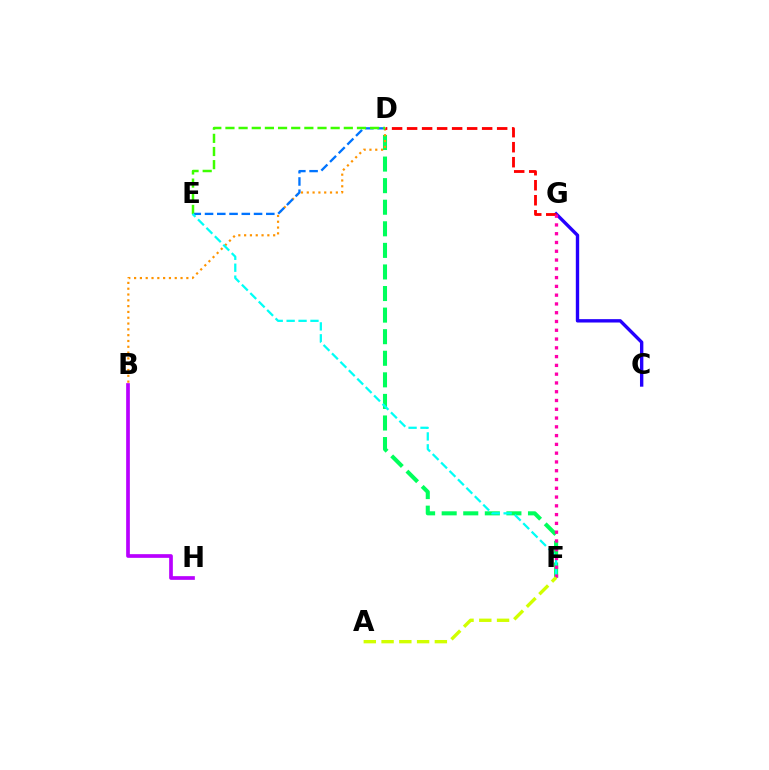{('B', 'H'): [{'color': '#b900ff', 'line_style': 'solid', 'thickness': 2.66}], ('C', 'G'): [{'color': '#2500ff', 'line_style': 'solid', 'thickness': 2.43}], ('D', 'F'): [{'color': '#00ff5c', 'line_style': 'dashed', 'thickness': 2.93}], ('B', 'D'): [{'color': '#ff9400', 'line_style': 'dotted', 'thickness': 1.58}], ('D', 'G'): [{'color': '#ff0000', 'line_style': 'dashed', 'thickness': 2.04}], ('D', 'E'): [{'color': '#0074ff', 'line_style': 'dashed', 'thickness': 1.66}, {'color': '#3dff00', 'line_style': 'dashed', 'thickness': 1.79}], ('E', 'F'): [{'color': '#00fff6', 'line_style': 'dashed', 'thickness': 1.62}], ('F', 'G'): [{'color': '#ff00ac', 'line_style': 'dotted', 'thickness': 2.39}], ('A', 'F'): [{'color': '#d1ff00', 'line_style': 'dashed', 'thickness': 2.41}]}